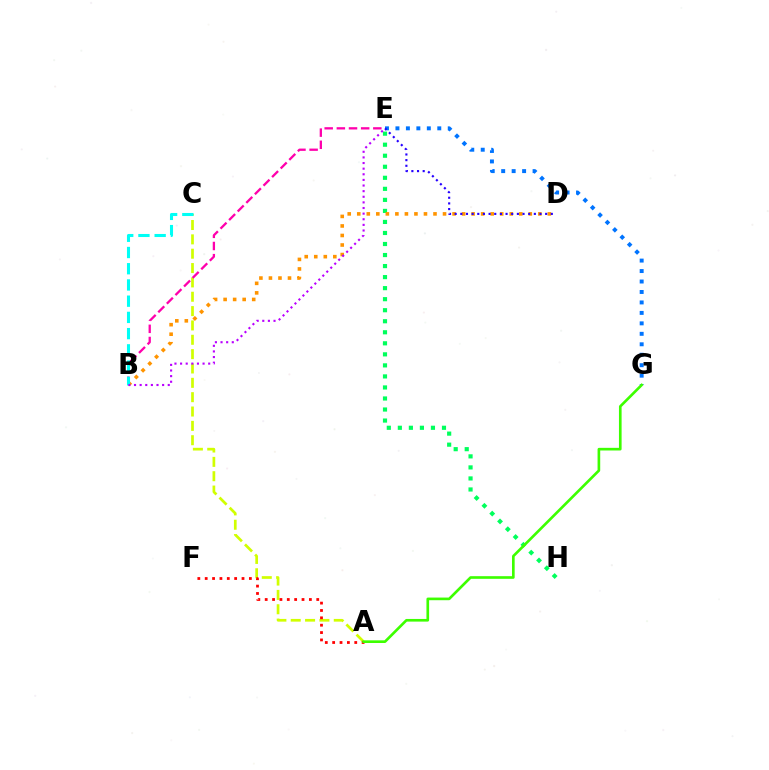{('E', 'H'): [{'color': '#00ff5c', 'line_style': 'dotted', 'thickness': 3.0}], ('A', 'C'): [{'color': '#d1ff00', 'line_style': 'dashed', 'thickness': 1.95}], ('B', 'D'): [{'color': '#ff9400', 'line_style': 'dotted', 'thickness': 2.59}], ('E', 'G'): [{'color': '#0074ff', 'line_style': 'dotted', 'thickness': 2.84}], ('A', 'F'): [{'color': '#ff0000', 'line_style': 'dotted', 'thickness': 2.0}], ('B', 'E'): [{'color': '#ff00ac', 'line_style': 'dashed', 'thickness': 1.65}, {'color': '#b900ff', 'line_style': 'dotted', 'thickness': 1.53}], ('B', 'C'): [{'color': '#00fff6', 'line_style': 'dashed', 'thickness': 2.2}], ('A', 'G'): [{'color': '#3dff00', 'line_style': 'solid', 'thickness': 1.91}], ('D', 'E'): [{'color': '#2500ff', 'line_style': 'dotted', 'thickness': 1.54}]}